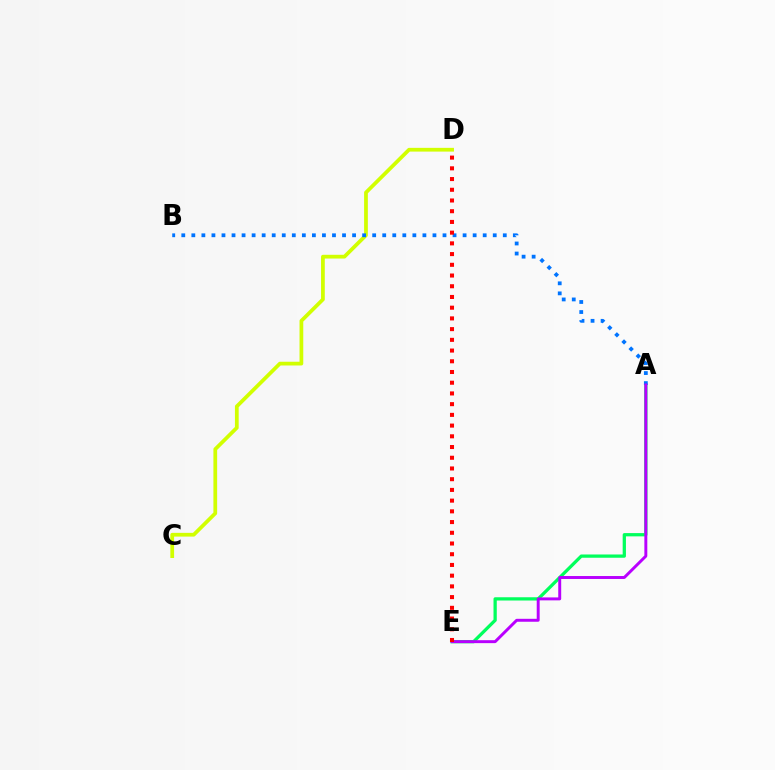{('C', 'D'): [{'color': '#d1ff00', 'line_style': 'solid', 'thickness': 2.7}], ('A', 'E'): [{'color': '#00ff5c', 'line_style': 'solid', 'thickness': 2.35}, {'color': '#b900ff', 'line_style': 'solid', 'thickness': 2.12}], ('A', 'B'): [{'color': '#0074ff', 'line_style': 'dotted', 'thickness': 2.73}], ('D', 'E'): [{'color': '#ff0000', 'line_style': 'dotted', 'thickness': 2.91}]}